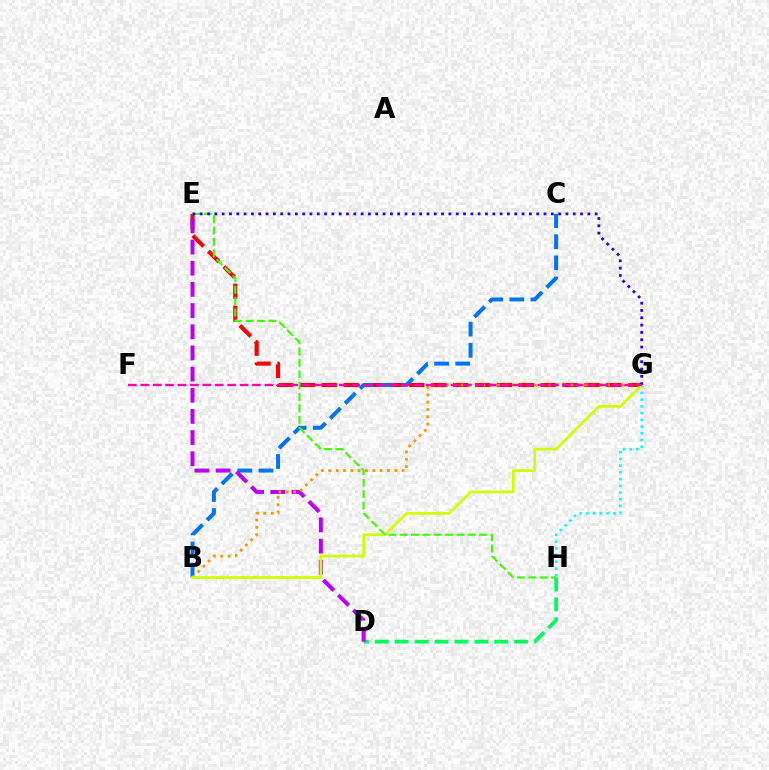{('D', 'H'): [{'color': '#00ff5c', 'line_style': 'dashed', 'thickness': 2.7}], ('E', 'G'): [{'color': '#ff0000', 'line_style': 'dashed', 'thickness': 2.97}, {'color': '#2500ff', 'line_style': 'dotted', 'thickness': 1.99}], ('G', 'H'): [{'color': '#00fff6', 'line_style': 'dotted', 'thickness': 1.82}], ('B', 'C'): [{'color': '#0074ff', 'line_style': 'dashed', 'thickness': 2.87}], ('D', 'E'): [{'color': '#b900ff', 'line_style': 'dashed', 'thickness': 2.88}], ('B', 'G'): [{'color': '#ff9400', 'line_style': 'dotted', 'thickness': 1.99}, {'color': '#d1ff00', 'line_style': 'solid', 'thickness': 1.97}], ('E', 'H'): [{'color': '#3dff00', 'line_style': 'dashed', 'thickness': 1.54}], ('F', 'G'): [{'color': '#ff00ac', 'line_style': 'dashed', 'thickness': 1.69}]}